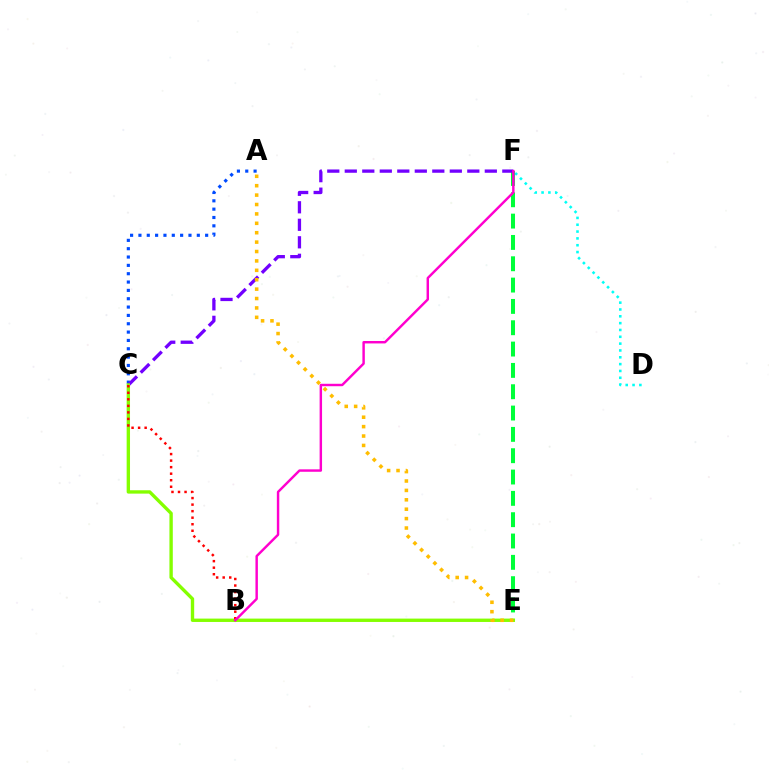{('A', 'C'): [{'color': '#004bff', 'line_style': 'dotted', 'thickness': 2.27}], ('D', 'F'): [{'color': '#00fff6', 'line_style': 'dotted', 'thickness': 1.86}], ('E', 'F'): [{'color': '#00ff39', 'line_style': 'dashed', 'thickness': 2.9}], ('C', 'F'): [{'color': '#7200ff', 'line_style': 'dashed', 'thickness': 2.38}], ('C', 'E'): [{'color': '#84ff00', 'line_style': 'solid', 'thickness': 2.42}], ('B', 'C'): [{'color': '#ff0000', 'line_style': 'dotted', 'thickness': 1.78}], ('B', 'F'): [{'color': '#ff00cf', 'line_style': 'solid', 'thickness': 1.76}], ('A', 'E'): [{'color': '#ffbd00', 'line_style': 'dotted', 'thickness': 2.55}]}